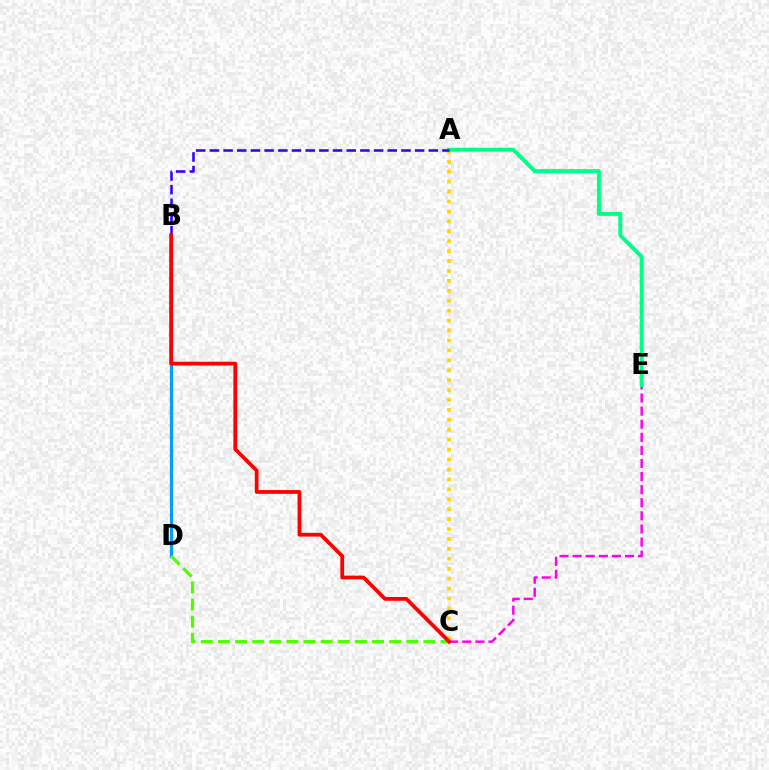{('B', 'D'): [{'color': '#009eff', 'line_style': 'solid', 'thickness': 2.33}], ('C', 'D'): [{'color': '#4fff00', 'line_style': 'dashed', 'thickness': 2.33}], ('C', 'E'): [{'color': '#ff00ed', 'line_style': 'dashed', 'thickness': 1.78}], ('A', 'C'): [{'color': '#ffd500', 'line_style': 'dotted', 'thickness': 2.7}], ('A', 'E'): [{'color': '#00ff86', 'line_style': 'solid', 'thickness': 2.85}], ('A', 'B'): [{'color': '#3700ff', 'line_style': 'dashed', 'thickness': 1.86}], ('B', 'C'): [{'color': '#ff0000', 'line_style': 'solid', 'thickness': 2.71}]}